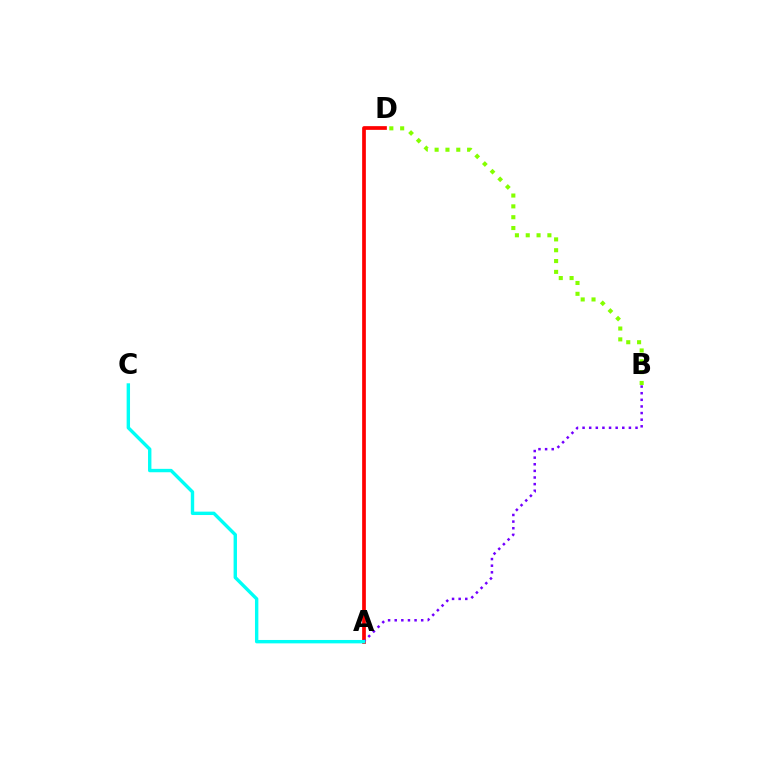{('A', 'D'): [{'color': '#ff0000', 'line_style': 'solid', 'thickness': 2.67}], ('A', 'B'): [{'color': '#7200ff', 'line_style': 'dotted', 'thickness': 1.8}], ('A', 'C'): [{'color': '#00fff6', 'line_style': 'solid', 'thickness': 2.44}], ('B', 'D'): [{'color': '#84ff00', 'line_style': 'dotted', 'thickness': 2.94}]}